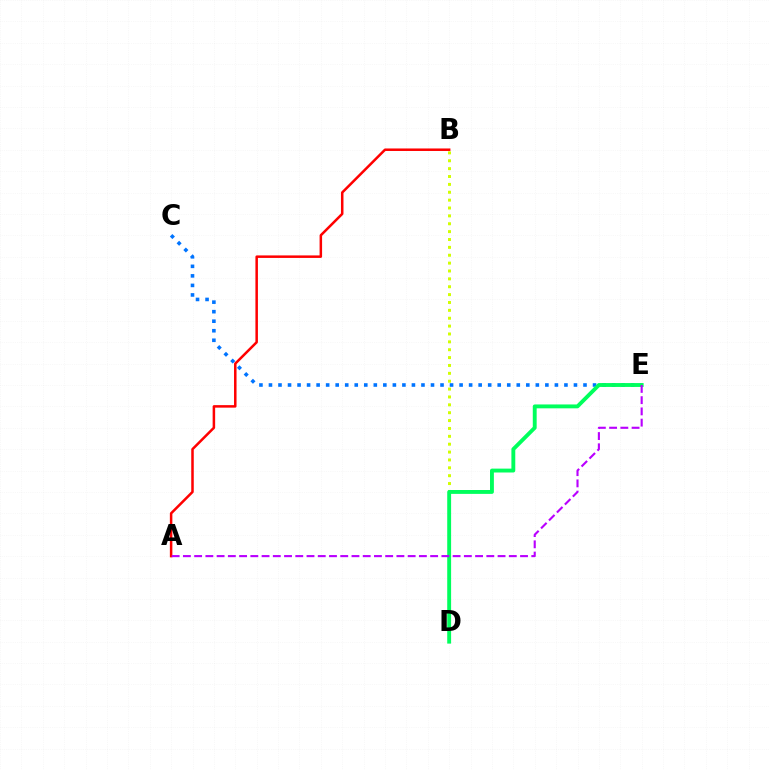{('A', 'B'): [{'color': '#ff0000', 'line_style': 'solid', 'thickness': 1.81}], ('C', 'E'): [{'color': '#0074ff', 'line_style': 'dotted', 'thickness': 2.59}], ('B', 'D'): [{'color': '#d1ff00', 'line_style': 'dotted', 'thickness': 2.14}], ('D', 'E'): [{'color': '#00ff5c', 'line_style': 'solid', 'thickness': 2.79}], ('A', 'E'): [{'color': '#b900ff', 'line_style': 'dashed', 'thickness': 1.53}]}